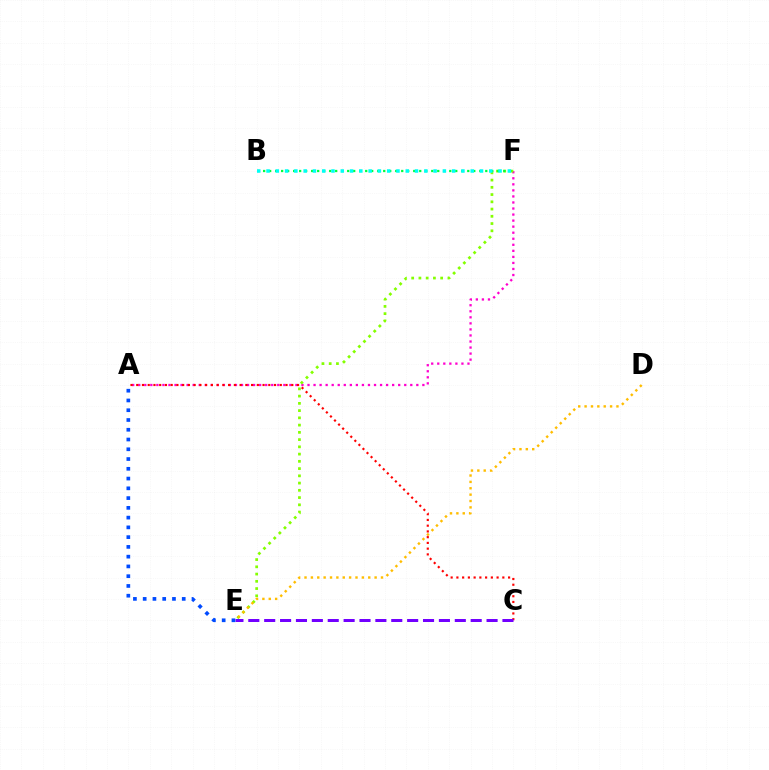{('A', 'F'): [{'color': '#ff00cf', 'line_style': 'dotted', 'thickness': 1.64}], ('E', 'F'): [{'color': '#84ff00', 'line_style': 'dotted', 'thickness': 1.97}], ('B', 'F'): [{'color': '#00ff39', 'line_style': 'dotted', 'thickness': 1.63}, {'color': '#00fff6', 'line_style': 'dotted', 'thickness': 2.52}], ('D', 'E'): [{'color': '#ffbd00', 'line_style': 'dotted', 'thickness': 1.73}], ('A', 'C'): [{'color': '#ff0000', 'line_style': 'dotted', 'thickness': 1.56}], ('C', 'E'): [{'color': '#7200ff', 'line_style': 'dashed', 'thickness': 2.16}], ('A', 'E'): [{'color': '#004bff', 'line_style': 'dotted', 'thickness': 2.65}]}